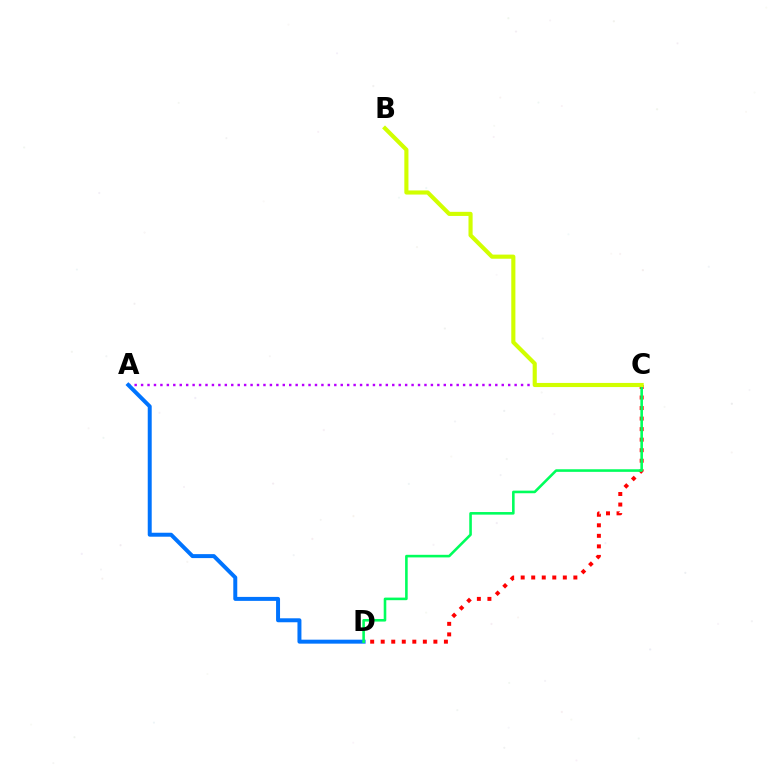{('A', 'C'): [{'color': '#b900ff', 'line_style': 'dotted', 'thickness': 1.75}], ('A', 'D'): [{'color': '#0074ff', 'line_style': 'solid', 'thickness': 2.86}], ('C', 'D'): [{'color': '#ff0000', 'line_style': 'dotted', 'thickness': 2.86}, {'color': '#00ff5c', 'line_style': 'solid', 'thickness': 1.87}], ('B', 'C'): [{'color': '#d1ff00', 'line_style': 'solid', 'thickness': 2.97}]}